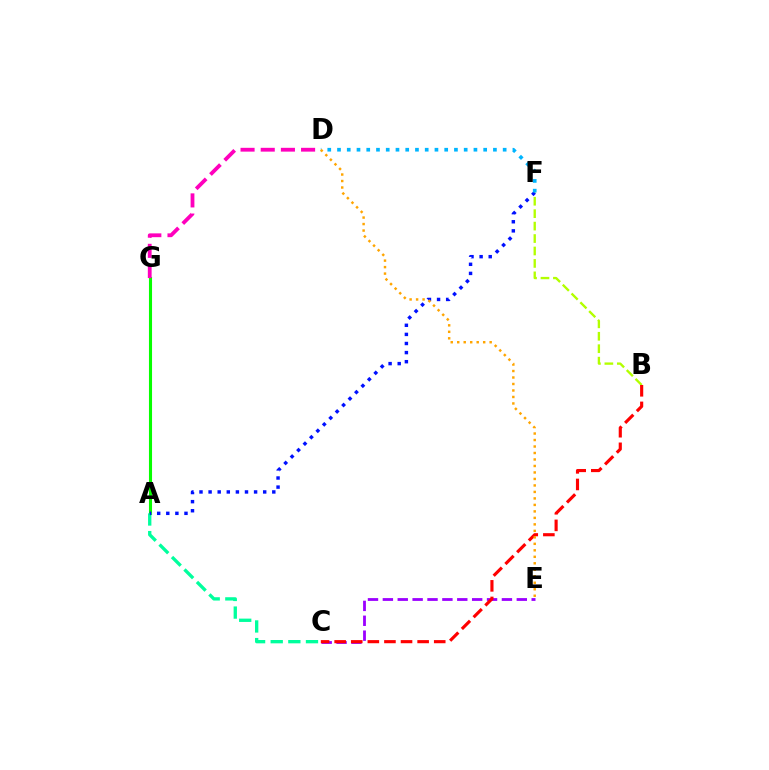{('A', 'G'): [{'color': '#08ff00', 'line_style': 'solid', 'thickness': 2.22}], ('B', 'F'): [{'color': '#b3ff00', 'line_style': 'dashed', 'thickness': 1.69}], ('C', 'E'): [{'color': '#9b00ff', 'line_style': 'dashed', 'thickness': 2.02}], ('B', 'C'): [{'color': '#ff0000', 'line_style': 'dashed', 'thickness': 2.25}], ('A', 'C'): [{'color': '#00ff9d', 'line_style': 'dashed', 'thickness': 2.4}], ('A', 'F'): [{'color': '#0010ff', 'line_style': 'dotted', 'thickness': 2.47}], ('D', 'F'): [{'color': '#00b5ff', 'line_style': 'dotted', 'thickness': 2.65}], ('D', 'G'): [{'color': '#ff00bd', 'line_style': 'dashed', 'thickness': 2.74}], ('D', 'E'): [{'color': '#ffa500', 'line_style': 'dotted', 'thickness': 1.76}]}